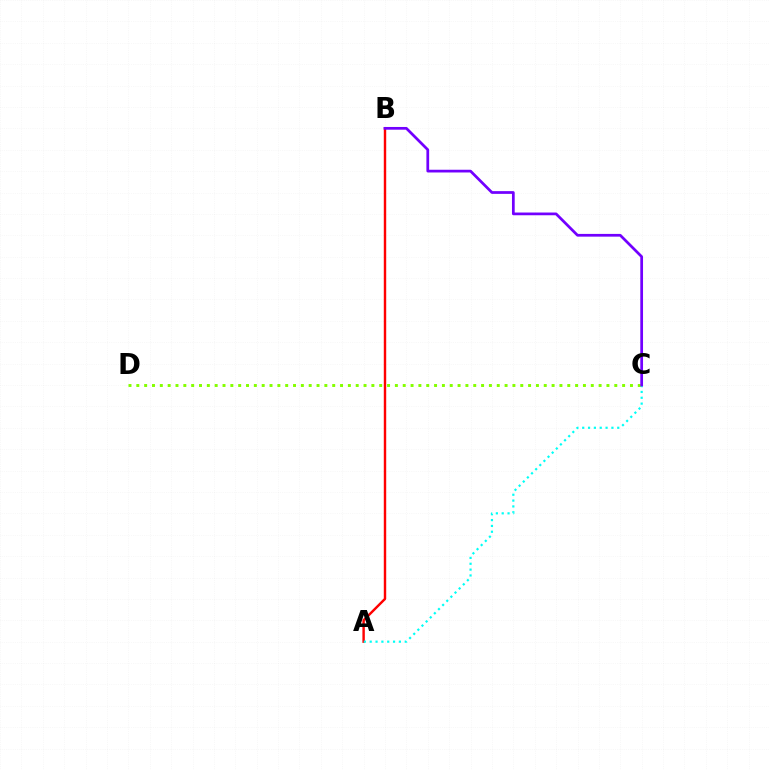{('A', 'B'): [{'color': '#ff0000', 'line_style': 'solid', 'thickness': 1.75}], ('A', 'C'): [{'color': '#00fff6', 'line_style': 'dotted', 'thickness': 1.59}], ('C', 'D'): [{'color': '#84ff00', 'line_style': 'dotted', 'thickness': 2.13}], ('B', 'C'): [{'color': '#7200ff', 'line_style': 'solid', 'thickness': 1.97}]}